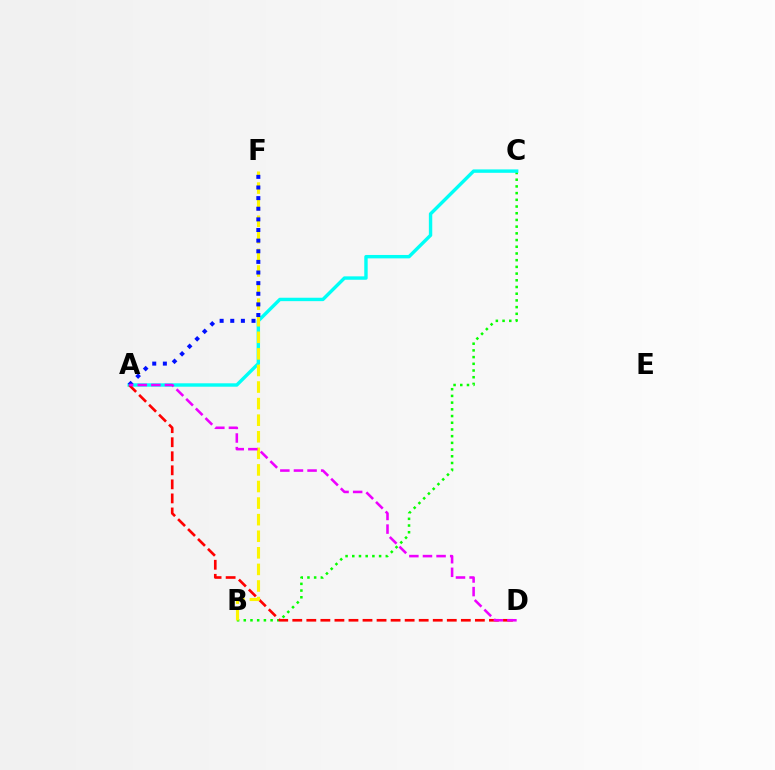{('B', 'C'): [{'color': '#08ff00', 'line_style': 'dotted', 'thickness': 1.82}], ('A', 'C'): [{'color': '#00fff6', 'line_style': 'solid', 'thickness': 2.45}], ('A', 'D'): [{'color': '#ff0000', 'line_style': 'dashed', 'thickness': 1.91}, {'color': '#ee00ff', 'line_style': 'dashed', 'thickness': 1.85}], ('B', 'F'): [{'color': '#fcf500', 'line_style': 'dashed', 'thickness': 2.25}], ('A', 'F'): [{'color': '#0010ff', 'line_style': 'dotted', 'thickness': 2.89}]}